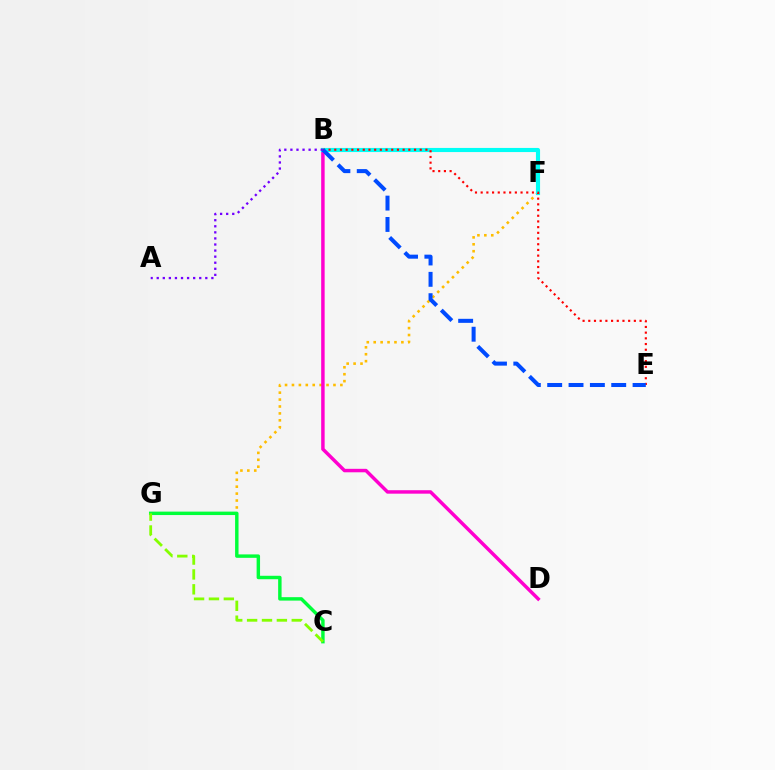{('F', 'G'): [{'color': '#ffbd00', 'line_style': 'dotted', 'thickness': 1.88}], ('B', 'D'): [{'color': '#ff00cf', 'line_style': 'solid', 'thickness': 2.49}], ('C', 'G'): [{'color': '#00ff39', 'line_style': 'solid', 'thickness': 2.47}, {'color': '#84ff00', 'line_style': 'dashed', 'thickness': 2.02}], ('B', 'F'): [{'color': '#00fff6', 'line_style': 'solid', 'thickness': 2.97}], ('B', 'E'): [{'color': '#ff0000', 'line_style': 'dotted', 'thickness': 1.55}, {'color': '#004bff', 'line_style': 'dashed', 'thickness': 2.9}], ('A', 'B'): [{'color': '#7200ff', 'line_style': 'dotted', 'thickness': 1.65}]}